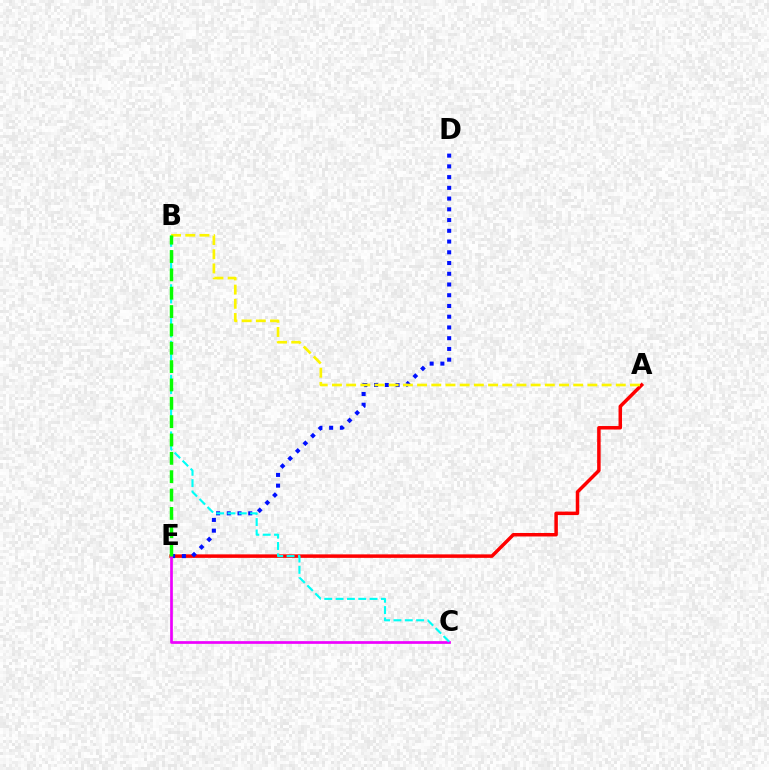{('A', 'E'): [{'color': '#ff0000', 'line_style': 'solid', 'thickness': 2.51}], ('D', 'E'): [{'color': '#0010ff', 'line_style': 'dotted', 'thickness': 2.92}], ('C', 'E'): [{'color': '#ee00ff', 'line_style': 'solid', 'thickness': 1.95}], ('A', 'B'): [{'color': '#fcf500', 'line_style': 'dashed', 'thickness': 1.93}], ('B', 'C'): [{'color': '#00fff6', 'line_style': 'dashed', 'thickness': 1.54}], ('B', 'E'): [{'color': '#08ff00', 'line_style': 'dashed', 'thickness': 2.49}]}